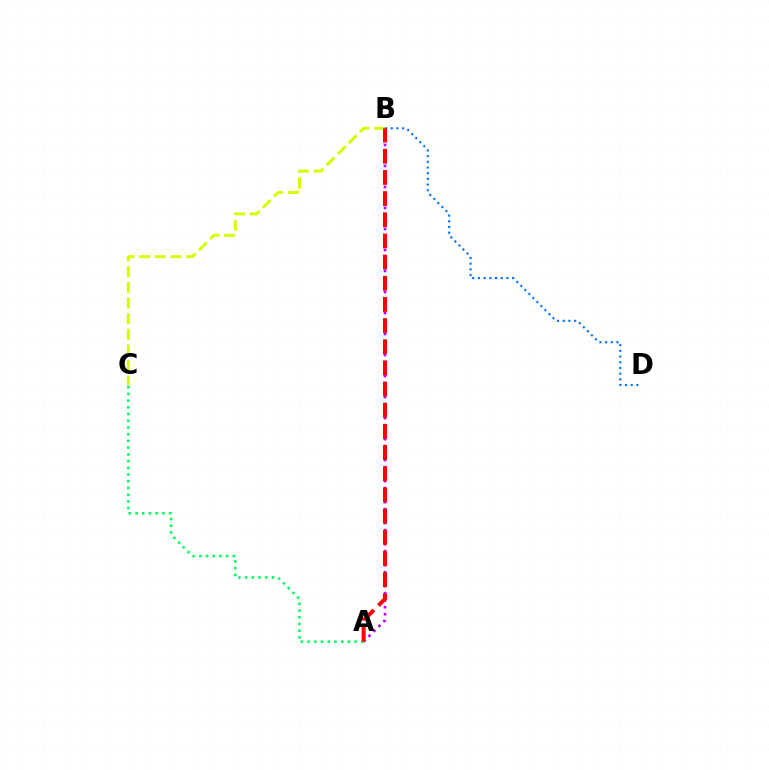{('A', 'C'): [{'color': '#00ff5c', 'line_style': 'dotted', 'thickness': 1.82}], ('B', 'D'): [{'color': '#0074ff', 'line_style': 'dotted', 'thickness': 1.55}], ('B', 'C'): [{'color': '#d1ff00', 'line_style': 'dashed', 'thickness': 2.13}], ('A', 'B'): [{'color': '#b900ff', 'line_style': 'dotted', 'thickness': 1.9}, {'color': '#ff0000', 'line_style': 'dashed', 'thickness': 2.88}]}